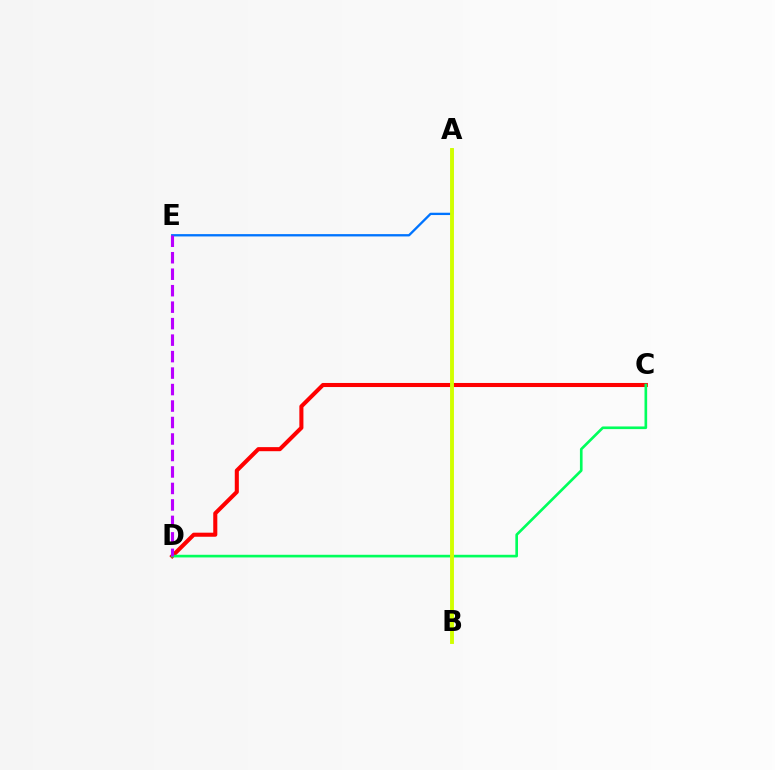{('C', 'D'): [{'color': '#ff0000', 'line_style': 'solid', 'thickness': 2.93}, {'color': '#00ff5c', 'line_style': 'solid', 'thickness': 1.91}], ('A', 'E'): [{'color': '#0074ff', 'line_style': 'solid', 'thickness': 1.67}], ('D', 'E'): [{'color': '#b900ff', 'line_style': 'dashed', 'thickness': 2.24}], ('A', 'B'): [{'color': '#d1ff00', 'line_style': 'solid', 'thickness': 2.8}]}